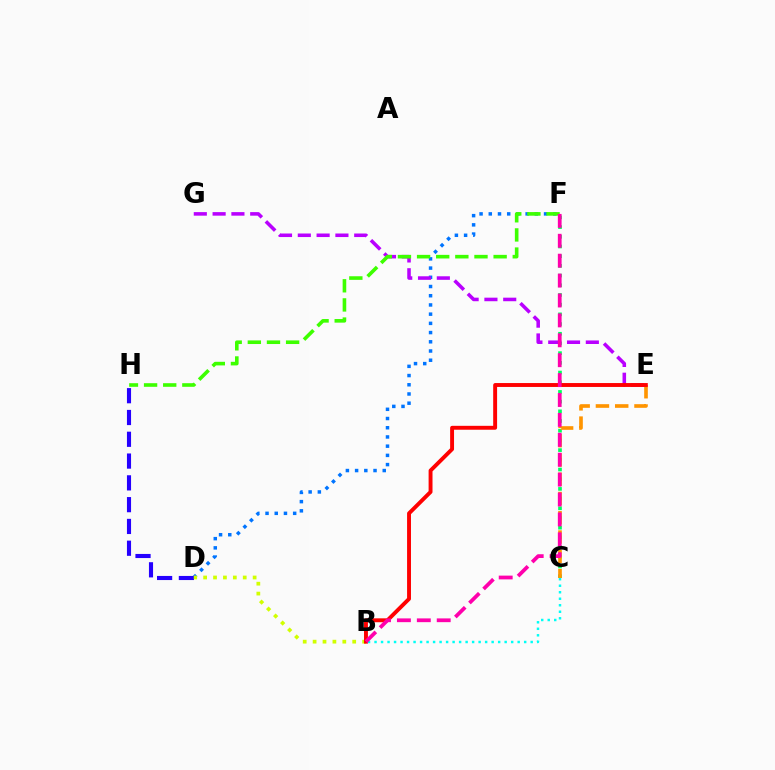{('D', 'F'): [{'color': '#0074ff', 'line_style': 'dotted', 'thickness': 2.5}], ('C', 'F'): [{'color': '#00ff5c', 'line_style': 'dotted', 'thickness': 2.63}], ('E', 'G'): [{'color': '#b900ff', 'line_style': 'dashed', 'thickness': 2.55}], ('D', 'H'): [{'color': '#2500ff', 'line_style': 'dashed', 'thickness': 2.96}], ('B', 'D'): [{'color': '#d1ff00', 'line_style': 'dotted', 'thickness': 2.69}], ('C', 'E'): [{'color': '#ff9400', 'line_style': 'dashed', 'thickness': 2.62}], ('F', 'H'): [{'color': '#3dff00', 'line_style': 'dashed', 'thickness': 2.6}], ('B', 'E'): [{'color': '#ff0000', 'line_style': 'solid', 'thickness': 2.81}], ('B', 'C'): [{'color': '#00fff6', 'line_style': 'dotted', 'thickness': 1.77}], ('B', 'F'): [{'color': '#ff00ac', 'line_style': 'dashed', 'thickness': 2.7}]}